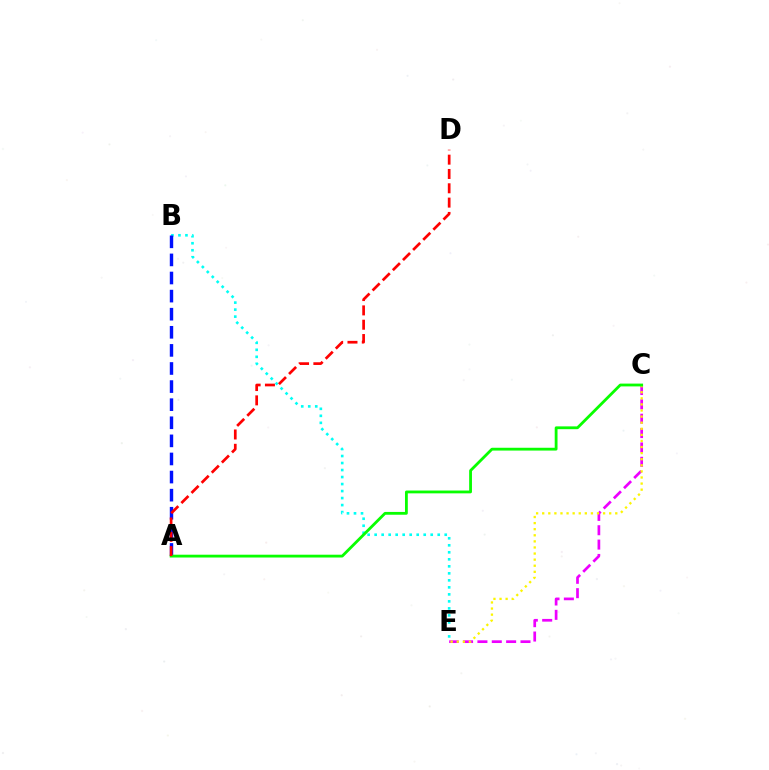{('C', 'E'): [{'color': '#ee00ff', 'line_style': 'dashed', 'thickness': 1.95}, {'color': '#fcf500', 'line_style': 'dotted', 'thickness': 1.65}], ('B', 'E'): [{'color': '#00fff6', 'line_style': 'dotted', 'thickness': 1.9}], ('A', 'B'): [{'color': '#0010ff', 'line_style': 'dashed', 'thickness': 2.46}], ('A', 'C'): [{'color': '#08ff00', 'line_style': 'solid', 'thickness': 2.02}], ('A', 'D'): [{'color': '#ff0000', 'line_style': 'dashed', 'thickness': 1.95}]}